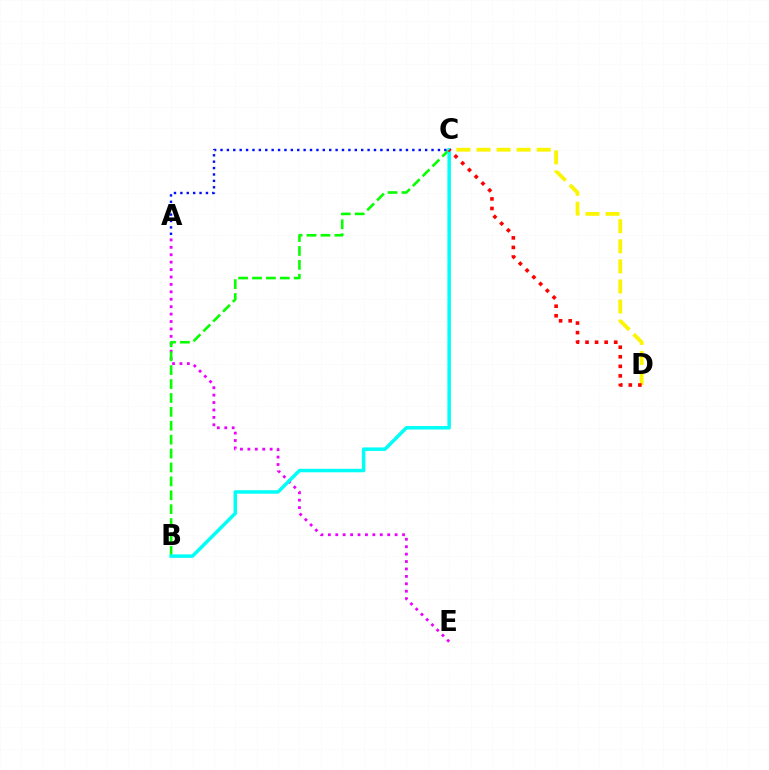{('A', 'E'): [{'color': '#ee00ff', 'line_style': 'dotted', 'thickness': 2.02}], ('B', 'C'): [{'color': '#08ff00', 'line_style': 'dashed', 'thickness': 1.89}, {'color': '#00fff6', 'line_style': 'solid', 'thickness': 2.52}], ('C', 'D'): [{'color': '#fcf500', 'line_style': 'dashed', 'thickness': 2.73}, {'color': '#ff0000', 'line_style': 'dotted', 'thickness': 2.6}], ('A', 'C'): [{'color': '#0010ff', 'line_style': 'dotted', 'thickness': 1.74}]}